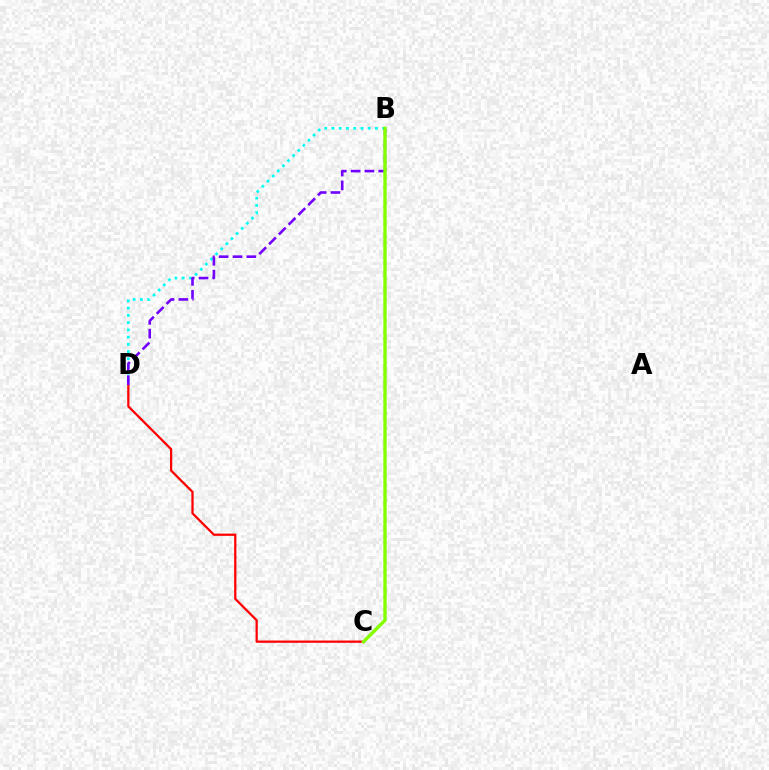{('C', 'D'): [{'color': '#ff0000', 'line_style': 'solid', 'thickness': 1.62}], ('B', 'D'): [{'color': '#00fff6', 'line_style': 'dotted', 'thickness': 1.97}, {'color': '#7200ff', 'line_style': 'dashed', 'thickness': 1.88}], ('B', 'C'): [{'color': '#84ff00', 'line_style': 'solid', 'thickness': 2.45}]}